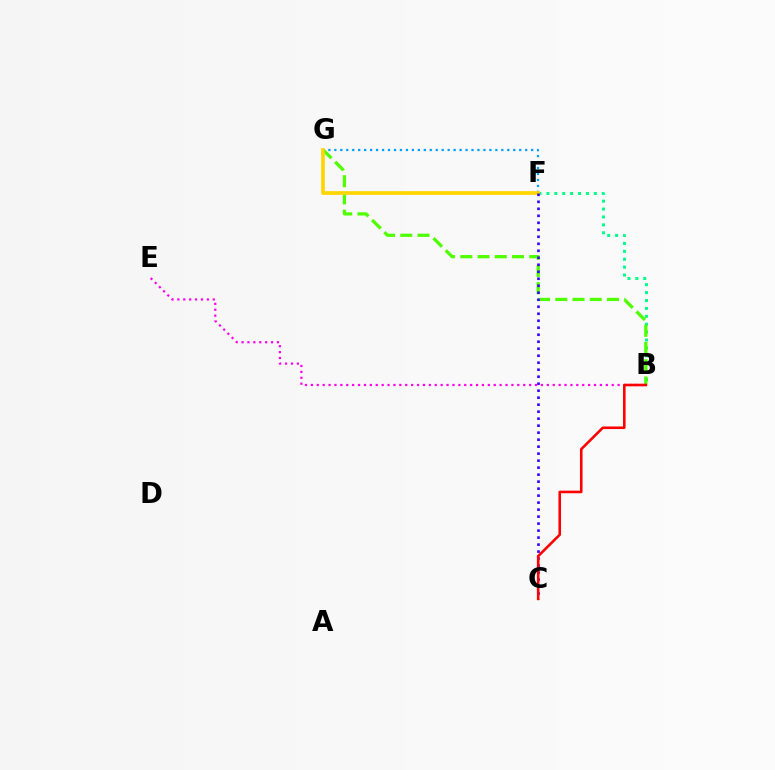{('B', 'F'): [{'color': '#00ff86', 'line_style': 'dotted', 'thickness': 2.15}], ('B', 'G'): [{'color': '#4fff00', 'line_style': 'dashed', 'thickness': 2.34}], ('F', 'G'): [{'color': '#009eff', 'line_style': 'dotted', 'thickness': 1.62}, {'color': '#ffd500', 'line_style': 'solid', 'thickness': 2.67}], ('C', 'F'): [{'color': '#3700ff', 'line_style': 'dotted', 'thickness': 1.9}], ('B', 'E'): [{'color': '#ff00ed', 'line_style': 'dotted', 'thickness': 1.6}], ('B', 'C'): [{'color': '#ff0000', 'line_style': 'solid', 'thickness': 1.87}]}